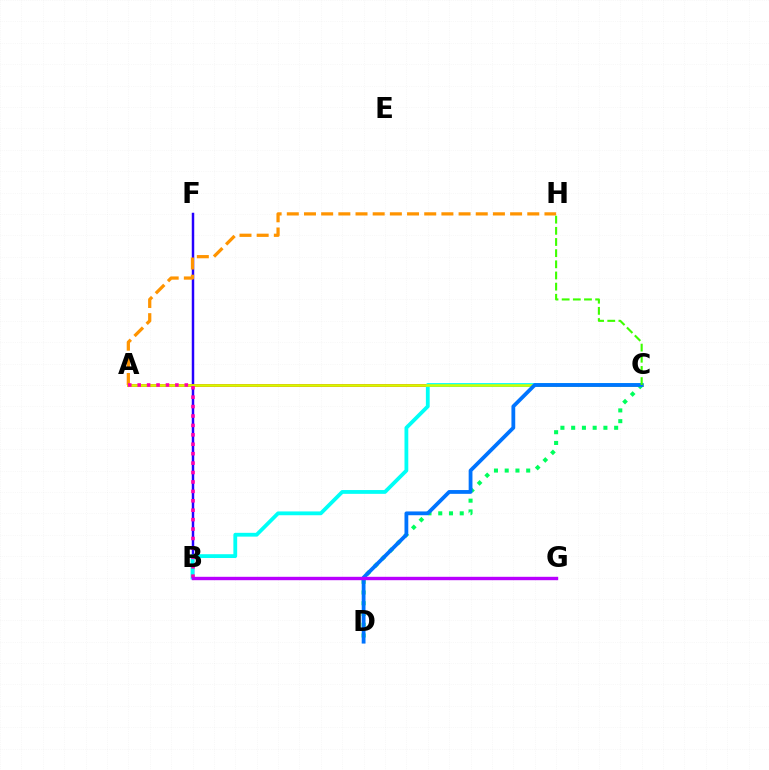{('B', 'F'): [{'color': '#2500ff', 'line_style': 'solid', 'thickness': 1.78}], ('A', 'C'): [{'color': '#ff0000', 'line_style': 'solid', 'thickness': 1.83}, {'color': '#d1ff00', 'line_style': 'solid', 'thickness': 1.84}], ('B', 'C'): [{'color': '#00fff6', 'line_style': 'solid', 'thickness': 2.74}], ('C', 'D'): [{'color': '#00ff5c', 'line_style': 'dotted', 'thickness': 2.92}, {'color': '#0074ff', 'line_style': 'solid', 'thickness': 2.73}], ('A', 'H'): [{'color': '#ff9400', 'line_style': 'dashed', 'thickness': 2.33}], ('A', 'B'): [{'color': '#ff00ac', 'line_style': 'dotted', 'thickness': 2.56}], ('B', 'G'): [{'color': '#b900ff', 'line_style': 'solid', 'thickness': 2.44}], ('C', 'H'): [{'color': '#3dff00', 'line_style': 'dashed', 'thickness': 1.52}]}